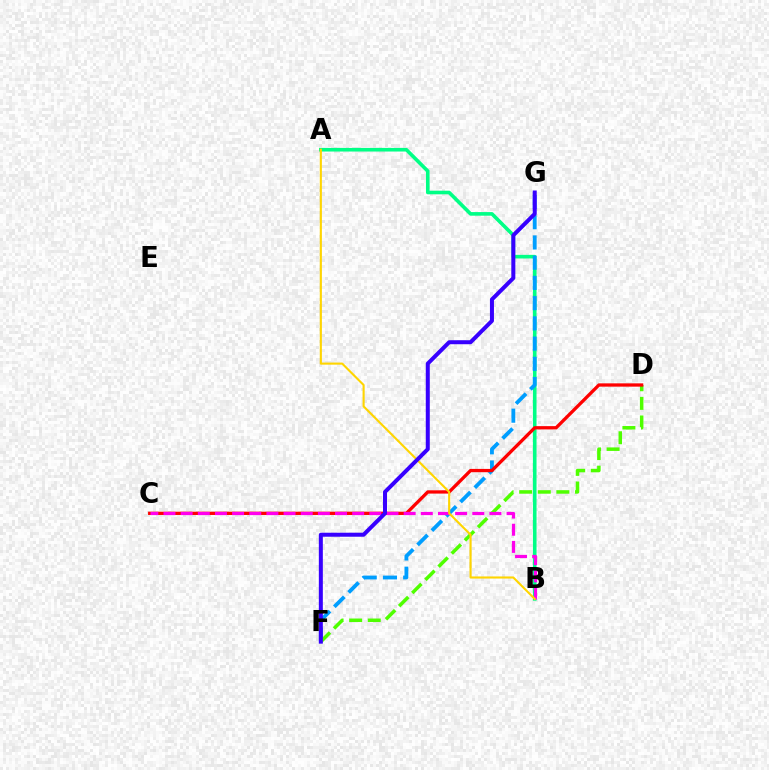{('A', 'B'): [{'color': '#00ff86', 'line_style': 'solid', 'thickness': 2.6}, {'color': '#ffd500', 'line_style': 'solid', 'thickness': 1.52}], ('F', 'G'): [{'color': '#009eff', 'line_style': 'dashed', 'thickness': 2.75}, {'color': '#3700ff', 'line_style': 'solid', 'thickness': 2.89}], ('D', 'F'): [{'color': '#4fff00', 'line_style': 'dashed', 'thickness': 2.53}], ('C', 'D'): [{'color': '#ff0000', 'line_style': 'solid', 'thickness': 2.37}], ('B', 'C'): [{'color': '#ff00ed', 'line_style': 'dashed', 'thickness': 2.33}]}